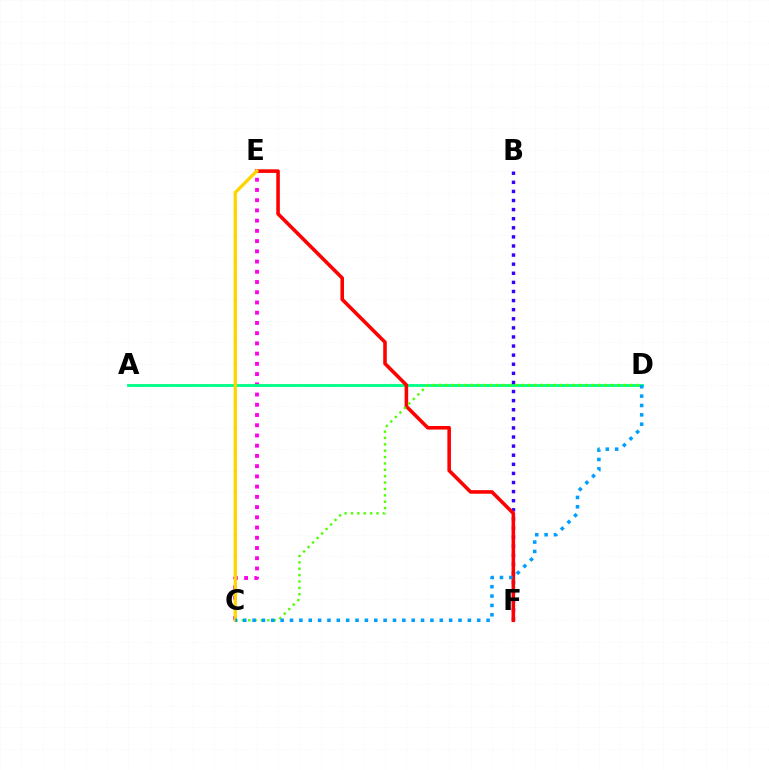{('C', 'E'): [{'color': '#ff00ed', 'line_style': 'dotted', 'thickness': 2.78}, {'color': '#ffd500', 'line_style': 'solid', 'thickness': 2.37}], ('A', 'D'): [{'color': '#00ff86', 'line_style': 'solid', 'thickness': 2.05}], ('B', 'F'): [{'color': '#3700ff', 'line_style': 'dotted', 'thickness': 2.47}], ('E', 'F'): [{'color': '#ff0000', 'line_style': 'solid', 'thickness': 2.57}], ('C', 'D'): [{'color': '#4fff00', 'line_style': 'dotted', 'thickness': 1.73}, {'color': '#009eff', 'line_style': 'dotted', 'thickness': 2.54}]}